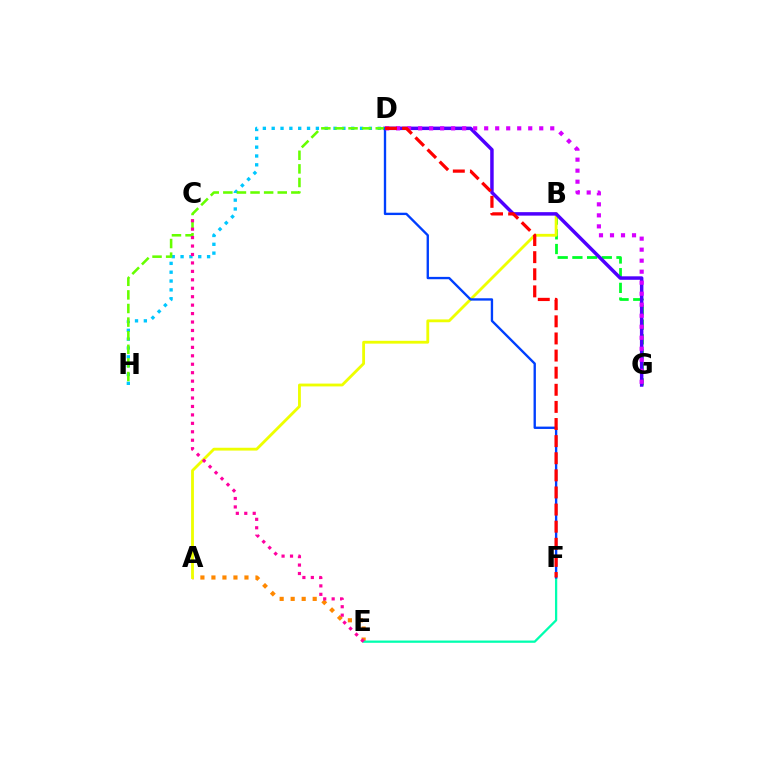{('B', 'G'): [{'color': '#00ff27', 'line_style': 'dashed', 'thickness': 2.0}], ('A', 'E'): [{'color': '#ff8800', 'line_style': 'dotted', 'thickness': 2.99}], ('D', 'H'): [{'color': '#00c7ff', 'line_style': 'dotted', 'thickness': 2.4}, {'color': '#66ff00', 'line_style': 'dashed', 'thickness': 1.85}], ('E', 'F'): [{'color': '#00ffaf', 'line_style': 'solid', 'thickness': 1.63}], ('A', 'B'): [{'color': '#eeff00', 'line_style': 'solid', 'thickness': 2.04}], ('D', 'G'): [{'color': '#4f00ff', 'line_style': 'solid', 'thickness': 2.51}, {'color': '#d600ff', 'line_style': 'dotted', 'thickness': 2.99}], ('D', 'F'): [{'color': '#003fff', 'line_style': 'solid', 'thickness': 1.69}, {'color': '#ff0000', 'line_style': 'dashed', 'thickness': 2.32}], ('C', 'E'): [{'color': '#ff00a0', 'line_style': 'dotted', 'thickness': 2.29}]}